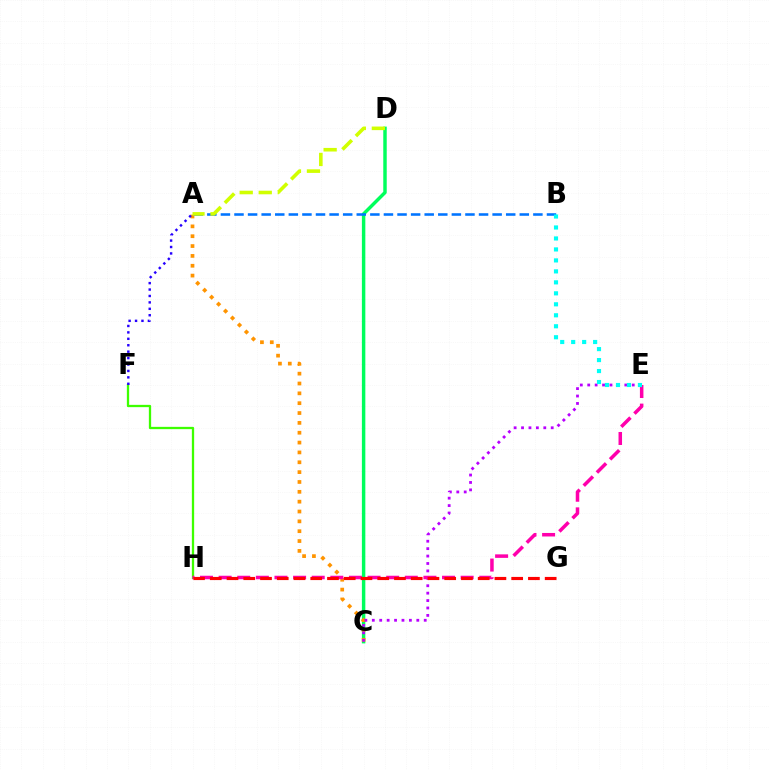{('C', 'D'): [{'color': '#00ff5c', 'line_style': 'solid', 'thickness': 2.49}], ('A', 'C'): [{'color': '#ff9400', 'line_style': 'dotted', 'thickness': 2.68}], ('C', 'E'): [{'color': '#b900ff', 'line_style': 'dotted', 'thickness': 2.02}], ('F', 'H'): [{'color': '#3dff00', 'line_style': 'solid', 'thickness': 1.65}], ('A', 'F'): [{'color': '#2500ff', 'line_style': 'dotted', 'thickness': 1.75}], ('A', 'B'): [{'color': '#0074ff', 'line_style': 'dashed', 'thickness': 1.85}], ('A', 'D'): [{'color': '#d1ff00', 'line_style': 'dashed', 'thickness': 2.58}], ('E', 'H'): [{'color': '#ff00ac', 'line_style': 'dashed', 'thickness': 2.53}], ('B', 'E'): [{'color': '#00fff6', 'line_style': 'dotted', 'thickness': 2.98}], ('G', 'H'): [{'color': '#ff0000', 'line_style': 'dashed', 'thickness': 2.27}]}